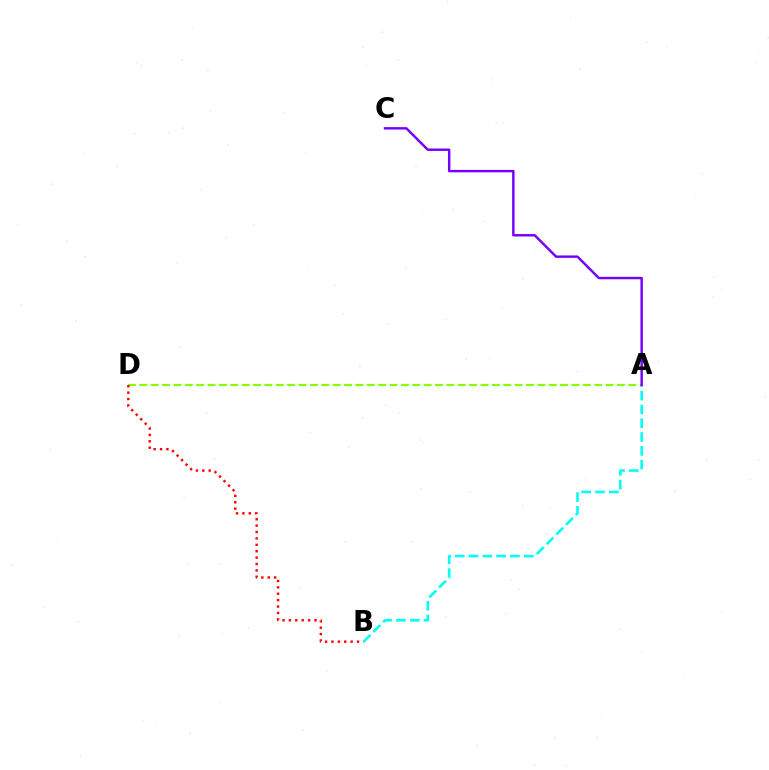{('A', 'D'): [{'color': '#84ff00', 'line_style': 'dashed', 'thickness': 1.54}], ('B', 'D'): [{'color': '#ff0000', 'line_style': 'dotted', 'thickness': 1.74}], ('A', 'B'): [{'color': '#00fff6', 'line_style': 'dashed', 'thickness': 1.87}], ('A', 'C'): [{'color': '#7200ff', 'line_style': 'solid', 'thickness': 1.75}]}